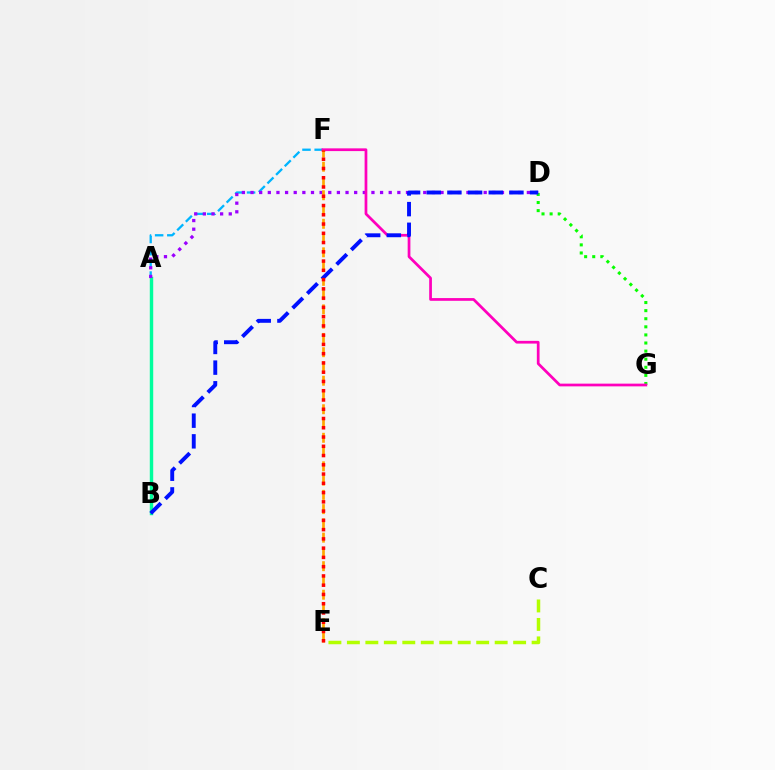{('C', 'E'): [{'color': '#b3ff00', 'line_style': 'dashed', 'thickness': 2.51}], ('D', 'G'): [{'color': '#08ff00', 'line_style': 'dotted', 'thickness': 2.2}], ('A', 'F'): [{'color': '#00b5ff', 'line_style': 'dashed', 'thickness': 1.65}], ('A', 'B'): [{'color': '#00ff9d', 'line_style': 'solid', 'thickness': 2.47}], ('A', 'D'): [{'color': '#9b00ff', 'line_style': 'dotted', 'thickness': 2.35}], ('F', 'G'): [{'color': '#ff00bd', 'line_style': 'solid', 'thickness': 1.97}], ('E', 'F'): [{'color': '#ffa500', 'line_style': 'dashed', 'thickness': 1.94}, {'color': '#ff0000', 'line_style': 'dotted', 'thickness': 2.52}], ('B', 'D'): [{'color': '#0010ff', 'line_style': 'dashed', 'thickness': 2.81}]}